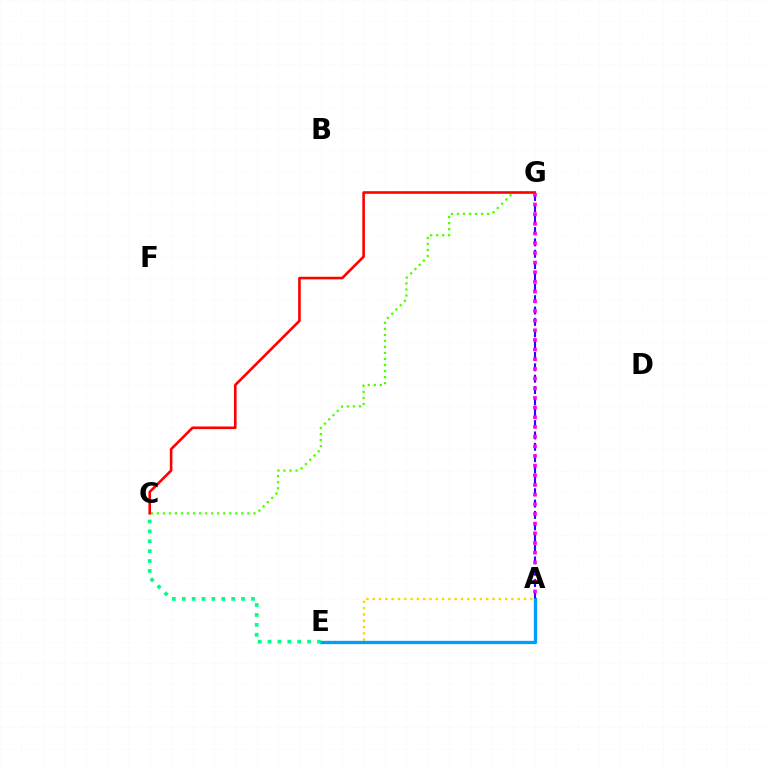{('A', 'E'): [{'color': '#ffd500', 'line_style': 'dotted', 'thickness': 1.71}, {'color': '#009eff', 'line_style': 'solid', 'thickness': 2.39}], ('C', 'G'): [{'color': '#4fff00', 'line_style': 'dotted', 'thickness': 1.64}, {'color': '#ff0000', 'line_style': 'solid', 'thickness': 1.88}], ('C', 'E'): [{'color': '#00ff86', 'line_style': 'dotted', 'thickness': 2.69}], ('A', 'G'): [{'color': '#3700ff', 'line_style': 'dashed', 'thickness': 1.54}, {'color': '#ff00ed', 'line_style': 'dotted', 'thickness': 2.63}]}